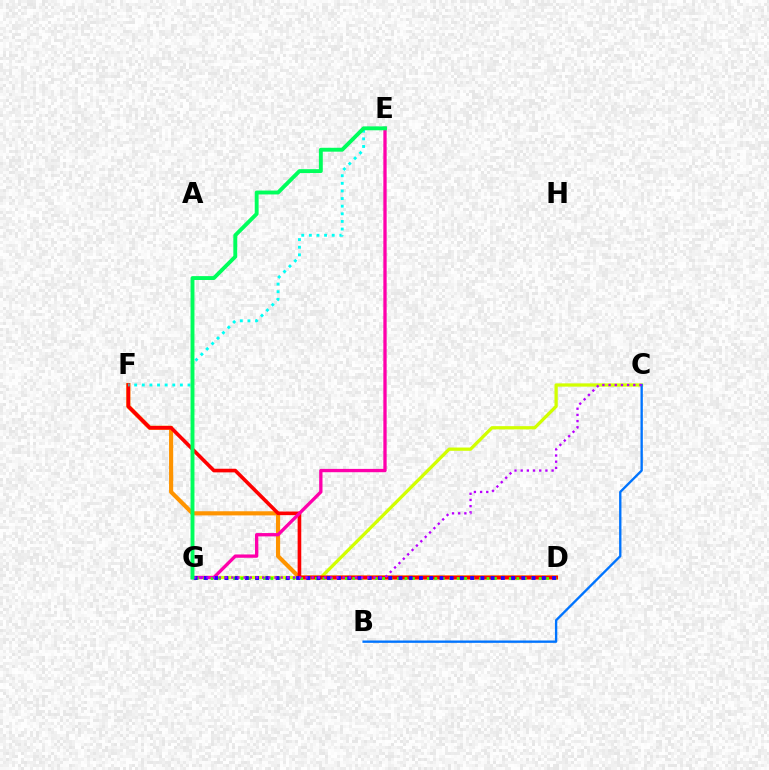{('C', 'G'): [{'color': '#d1ff00', 'line_style': 'solid', 'thickness': 2.35}, {'color': '#b900ff', 'line_style': 'dotted', 'thickness': 1.68}], ('D', 'F'): [{'color': '#ff9400', 'line_style': 'solid', 'thickness': 2.99}, {'color': '#ff0000', 'line_style': 'solid', 'thickness': 2.61}], ('B', 'C'): [{'color': '#0074ff', 'line_style': 'solid', 'thickness': 1.69}], ('E', 'G'): [{'color': '#ff00ac', 'line_style': 'solid', 'thickness': 2.39}, {'color': '#00ff5c', 'line_style': 'solid', 'thickness': 2.8}], ('D', 'G'): [{'color': '#3dff00', 'line_style': 'dotted', 'thickness': 2.03}, {'color': '#2500ff', 'line_style': 'dotted', 'thickness': 2.78}], ('E', 'F'): [{'color': '#00fff6', 'line_style': 'dotted', 'thickness': 2.07}]}